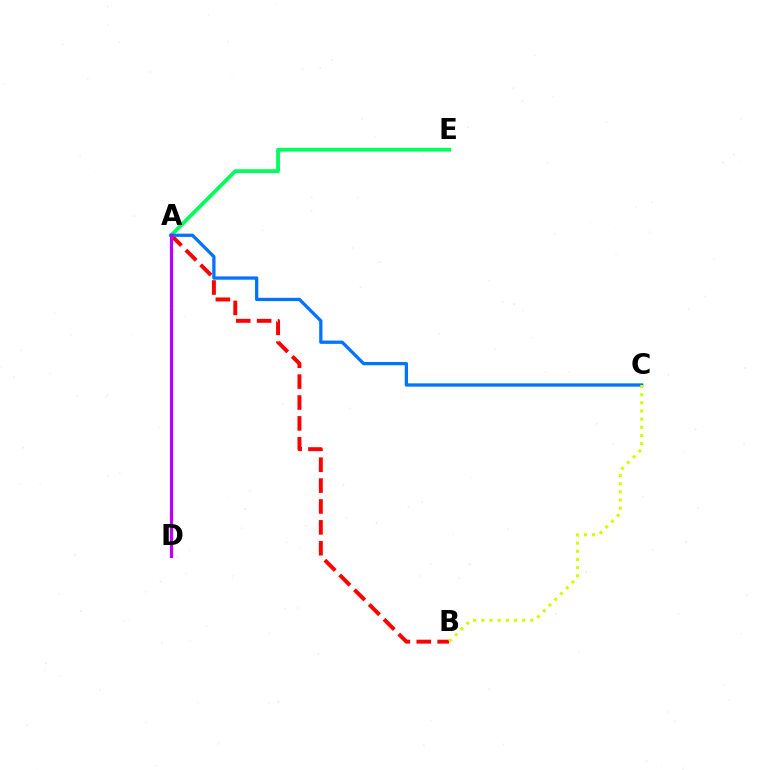{('A', 'E'): [{'color': '#00ff5c', 'line_style': 'solid', 'thickness': 2.73}], ('A', 'B'): [{'color': '#ff0000', 'line_style': 'dashed', 'thickness': 2.84}], ('A', 'C'): [{'color': '#0074ff', 'line_style': 'solid', 'thickness': 2.36}], ('A', 'D'): [{'color': '#b900ff', 'line_style': 'solid', 'thickness': 2.3}], ('B', 'C'): [{'color': '#d1ff00', 'line_style': 'dotted', 'thickness': 2.22}]}